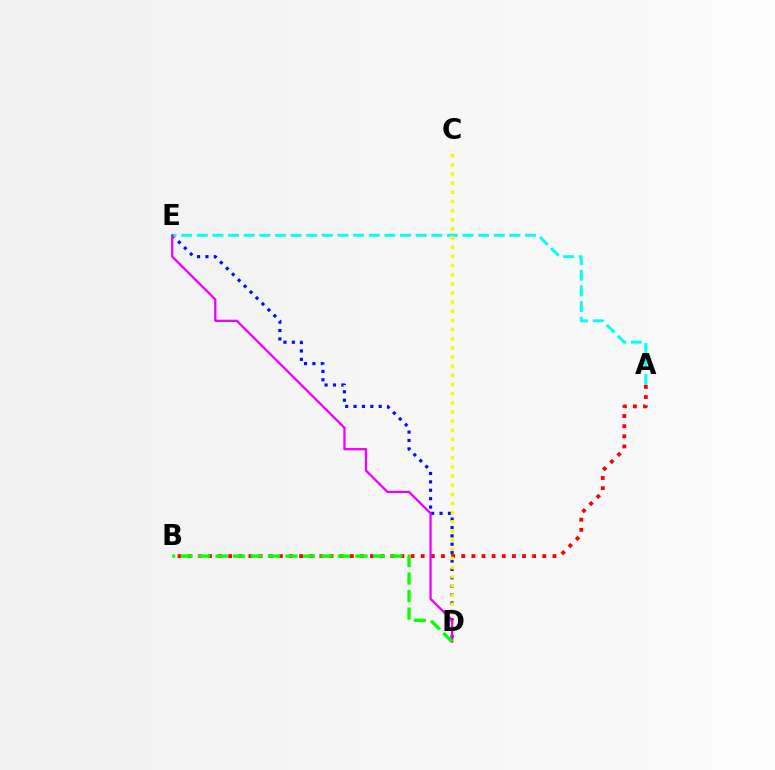{('D', 'E'): [{'color': '#0010ff', 'line_style': 'dotted', 'thickness': 2.28}, {'color': '#ee00ff', 'line_style': 'solid', 'thickness': 1.63}], ('A', 'B'): [{'color': '#ff0000', 'line_style': 'dotted', 'thickness': 2.75}], ('A', 'E'): [{'color': '#00fff6', 'line_style': 'dashed', 'thickness': 2.12}], ('C', 'D'): [{'color': '#fcf500', 'line_style': 'dotted', 'thickness': 2.49}], ('B', 'D'): [{'color': '#08ff00', 'line_style': 'dashed', 'thickness': 2.38}]}